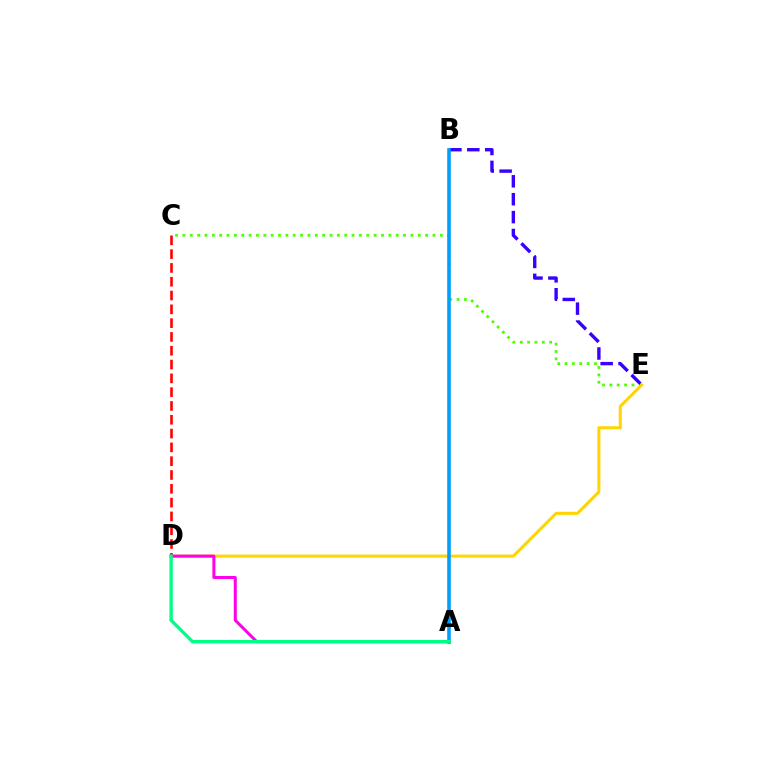{('C', 'E'): [{'color': '#4fff00', 'line_style': 'dotted', 'thickness': 2.0}], ('B', 'E'): [{'color': '#3700ff', 'line_style': 'dashed', 'thickness': 2.43}], ('D', 'E'): [{'color': '#ffd500', 'line_style': 'solid', 'thickness': 2.18}], ('C', 'D'): [{'color': '#ff0000', 'line_style': 'dashed', 'thickness': 1.88}], ('A', 'B'): [{'color': '#009eff', 'line_style': 'solid', 'thickness': 2.58}], ('A', 'D'): [{'color': '#ff00ed', 'line_style': 'solid', 'thickness': 2.16}, {'color': '#00ff86', 'line_style': 'solid', 'thickness': 2.42}]}